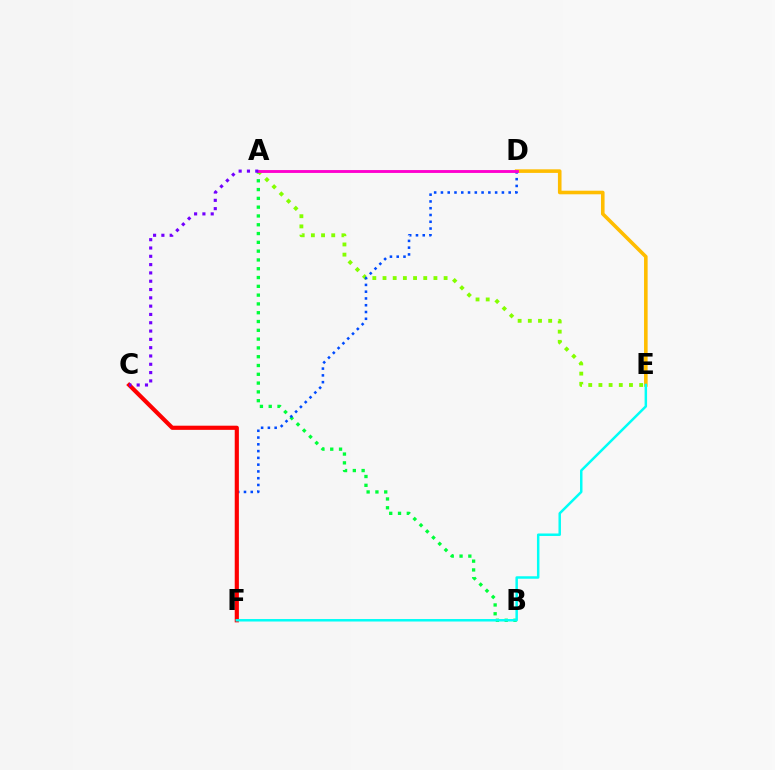{('A', 'B'): [{'color': '#00ff39', 'line_style': 'dotted', 'thickness': 2.39}], ('A', 'E'): [{'color': '#84ff00', 'line_style': 'dotted', 'thickness': 2.77}], ('D', 'E'): [{'color': '#ffbd00', 'line_style': 'solid', 'thickness': 2.59}], ('D', 'F'): [{'color': '#004bff', 'line_style': 'dotted', 'thickness': 1.84}], ('A', 'D'): [{'color': '#ff00cf', 'line_style': 'solid', 'thickness': 2.07}], ('C', 'F'): [{'color': '#ff0000', 'line_style': 'solid', 'thickness': 2.99}], ('E', 'F'): [{'color': '#00fff6', 'line_style': 'solid', 'thickness': 1.79}], ('A', 'C'): [{'color': '#7200ff', 'line_style': 'dotted', 'thickness': 2.26}]}